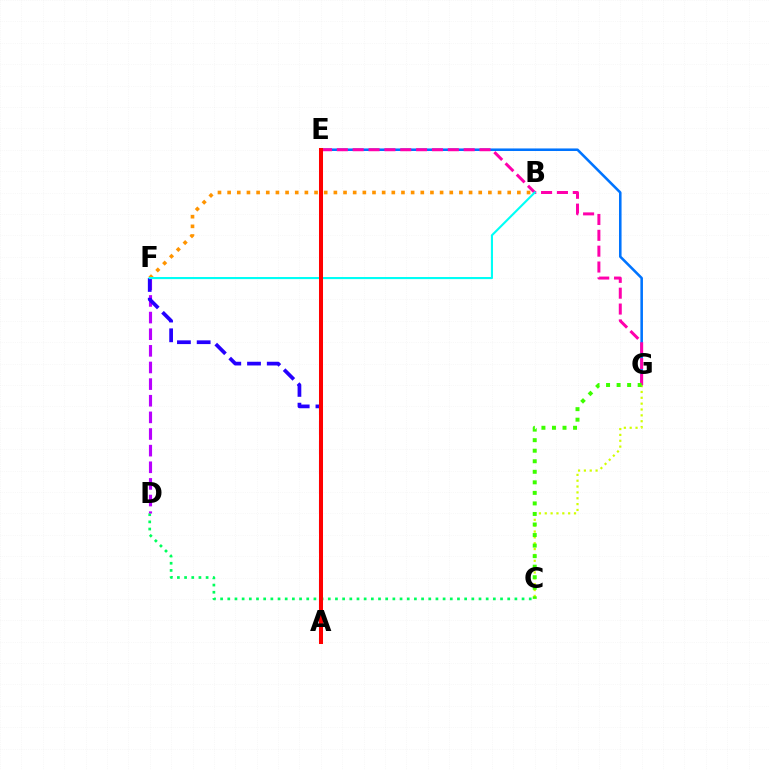{('C', 'D'): [{'color': '#00ff5c', 'line_style': 'dotted', 'thickness': 1.95}], ('E', 'G'): [{'color': '#0074ff', 'line_style': 'solid', 'thickness': 1.85}, {'color': '#ff00ac', 'line_style': 'dashed', 'thickness': 2.15}], ('D', 'F'): [{'color': '#b900ff', 'line_style': 'dashed', 'thickness': 2.26}], ('C', 'G'): [{'color': '#d1ff00', 'line_style': 'dotted', 'thickness': 1.59}, {'color': '#3dff00', 'line_style': 'dotted', 'thickness': 2.86}], ('B', 'F'): [{'color': '#ff9400', 'line_style': 'dotted', 'thickness': 2.62}, {'color': '#00fff6', 'line_style': 'solid', 'thickness': 1.52}], ('A', 'F'): [{'color': '#2500ff', 'line_style': 'dashed', 'thickness': 2.68}], ('A', 'E'): [{'color': '#ff0000', 'line_style': 'solid', 'thickness': 2.89}]}